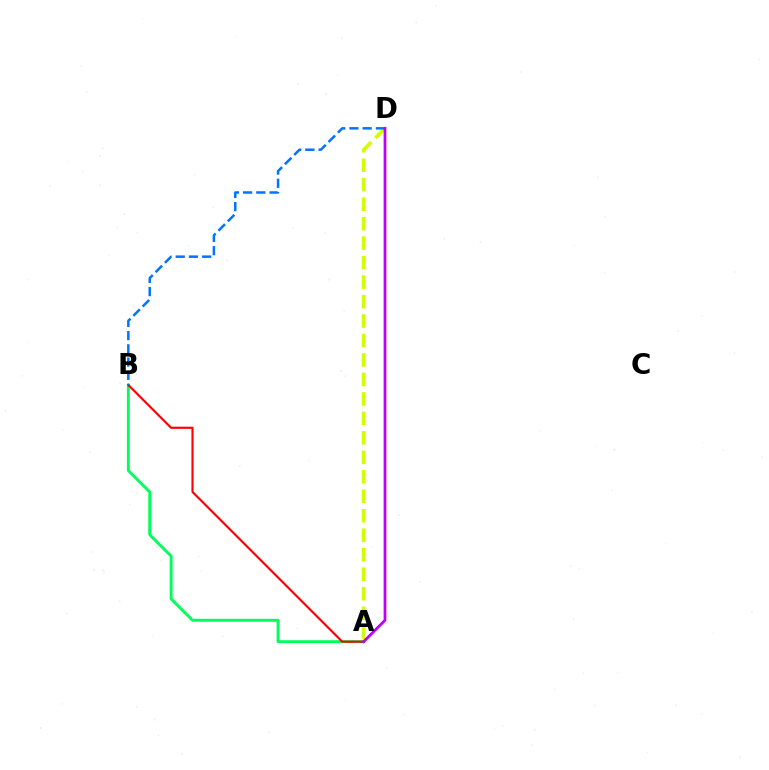{('A', 'D'): [{'color': '#d1ff00', 'line_style': 'dashed', 'thickness': 2.65}, {'color': '#b900ff', 'line_style': 'solid', 'thickness': 1.98}], ('A', 'B'): [{'color': '#00ff5c', 'line_style': 'solid', 'thickness': 2.08}, {'color': '#ff0000', 'line_style': 'solid', 'thickness': 1.54}], ('B', 'D'): [{'color': '#0074ff', 'line_style': 'dashed', 'thickness': 1.8}]}